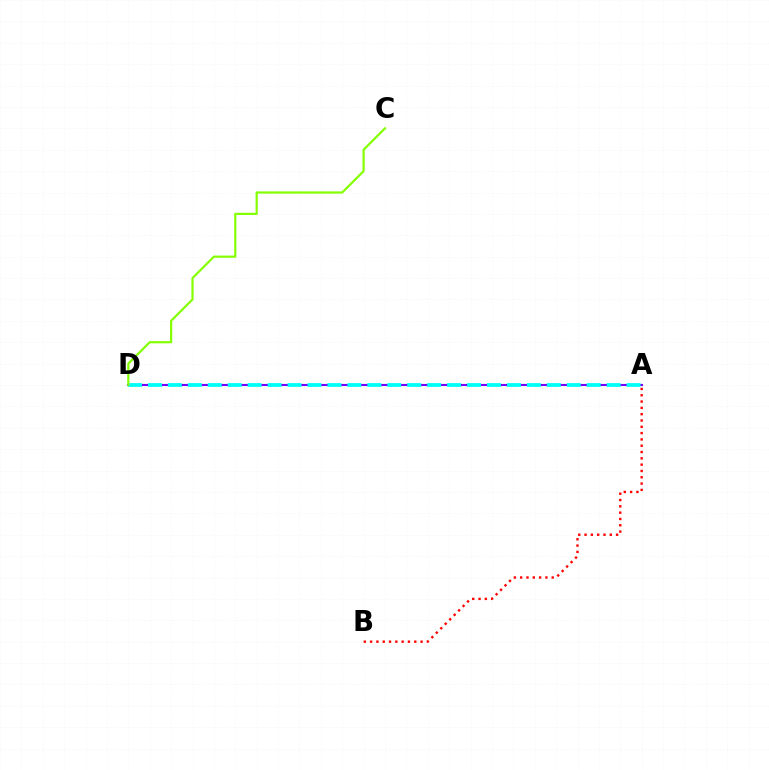{('A', 'D'): [{'color': '#7200ff', 'line_style': 'solid', 'thickness': 1.53}, {'color': '#00fff6', 'line_style': 'dashed', 'thickness': 2.71}], ('A', 'B'): [{'color': '#ff0000', 'line_style': 'dotted', 'thickness': 1.71}], ('C', 'D'): [{'color': '#84ff00', 'line_style': 'solid', 'thickness': 1.58}]}